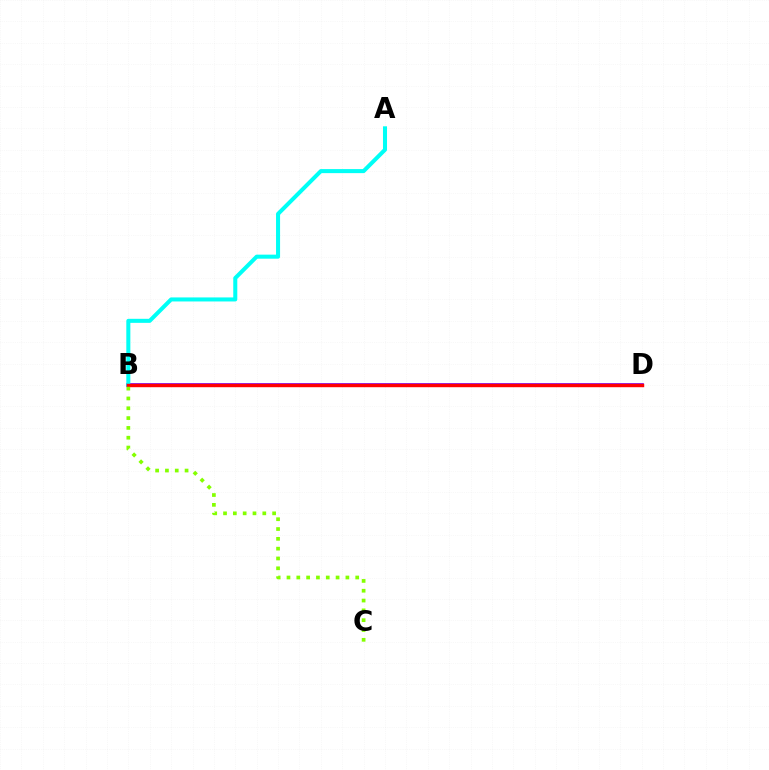{('B', 'D'): [{'color': '#7200ff', 'line_style': 'solid', 'thickness': 2.62}, {'color': '#ff0000', 'line_style': 'solid', 'thickness': 2.46}], ('A', 'B'): [{'color': '#00fff6', 'line_style': 'solid', 'thickness': 2.91}], ('B', 'C'): [{'color': '#84ff00', 'line_style': 'dotted', 'thickness': 2.67}]}